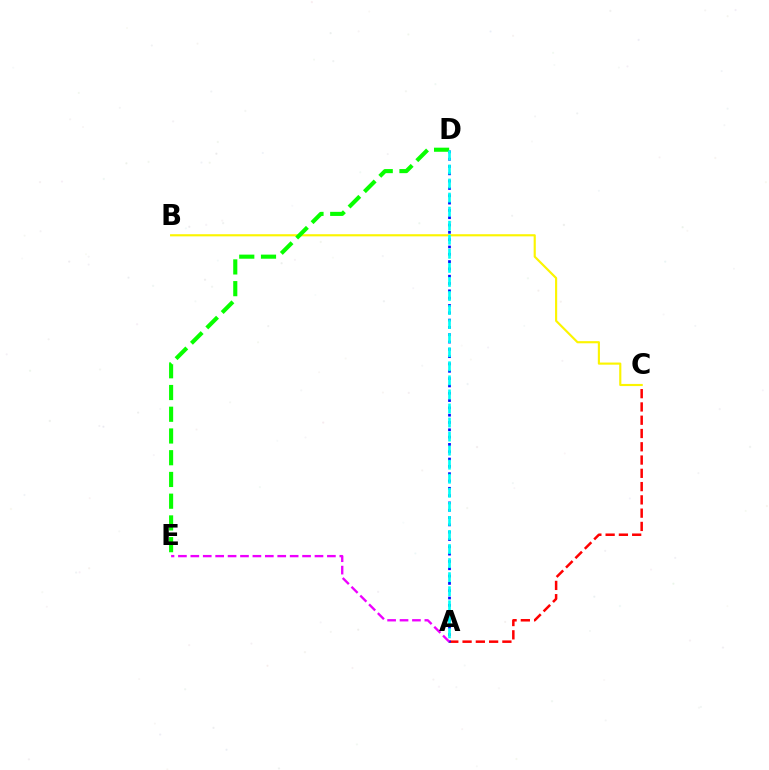{('A', 'C'): [{'color': '#ff0000', 'line_style': 'dashed', 'thickness': 1.8}], ('B', 'C'): [{'color': '#fcf500', 'line_style': 'solid', 'thickness': 1.55}], ('A', 'D'): [{'color': '#0010ff', 'line_style': 'dotted', 'thickness': 1.99}, {'color': '#00fff6', 'line_style': 'dashed', 'thickness': 1.91}], ('D', 'E'): [{'color': '#08ff00', 'line_style': 'dashed', 'thickness': 2.95}], ('A', 'E'): [{'color': '#ee00ff', 'line_style': 'dashed', 'thickness': 1.69}]}